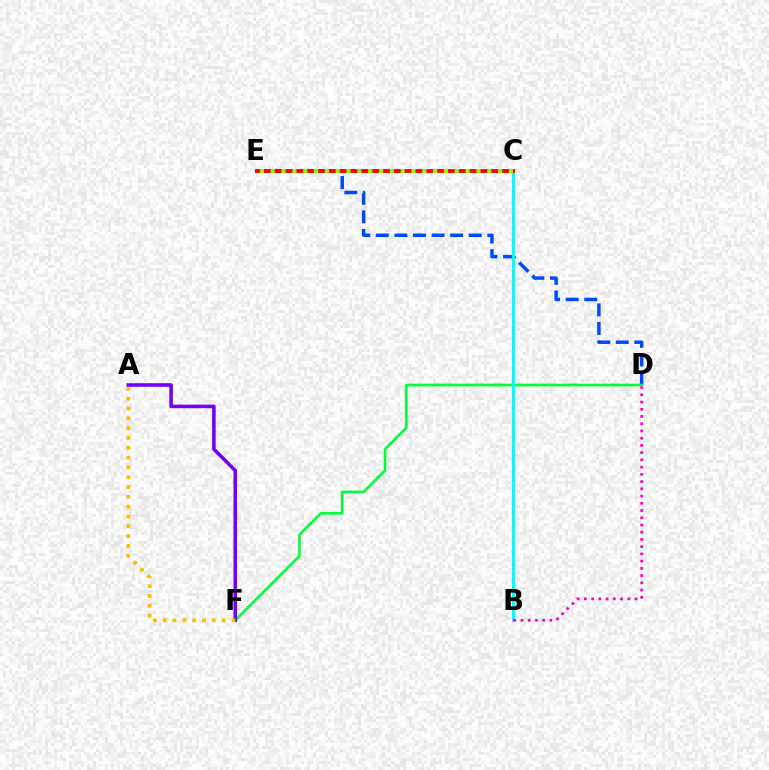{('D', 'E'): [{'color': '#004bff', 'line_style': 'dashed', 'thickness': 2.52}], ('D', 'F'): [{'color': '#00ff39', 'line_style': 'solid', 'thickness': 1.91}], ('B', 'C'): [{'color': '#00fff6', 'line_style': 'solid', 'thickness': 2.21}], ('A', 'F'): [{'color': '#7200ff', 'line_style': 'solid', 'thickness': 2.56}, {'color': '#ffbd00', 'line_style': 'dotted', 'thickness': 2.67}], ('C', 'E'): [{'color': '#ff0000', 'line_style': 'solid', 'thickness': 2.8}, {'color': '#84ff00', 'line_style': 'dotted', 'thickness': 2.94}], ('B', 'D'): [{'color': '#ff00cf', 'line_style': 'dotted', 'thickness': 1.96}]}